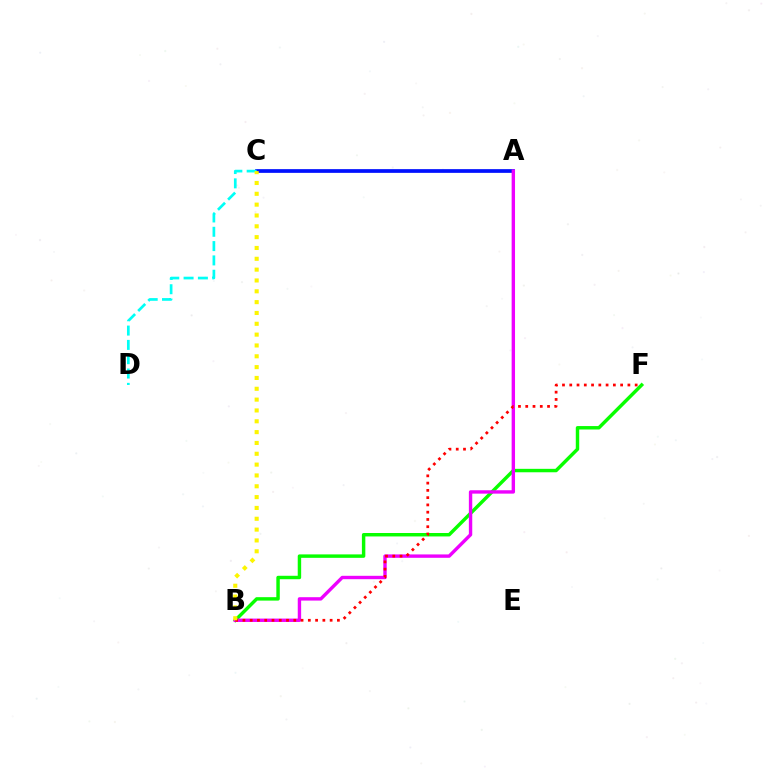{('B', 'F'): [{'color': '#08ff00', 'line_style': 'solid', 'thickness': 2.47}, {'color': '#ff0000', 'line_style': 'dotted', 'thickness': 1.97}], ('A', 'C'): [{'color': '#0010ff', 'line_style': 'solid', 'thickness': 2.68}], ('A', 'B'): [{'color': '#ee00ff', 'line_style': 'solid', 'thickness': 2.44}], ('C', 'D'): [{'color': '#00fff6', 'line_style': 'dashed', 'thickness': 1.95}], ('B', 'C'): [{'color': '#fcf500', 'line_style': 'dotted', 'thickness': 2.94}]}